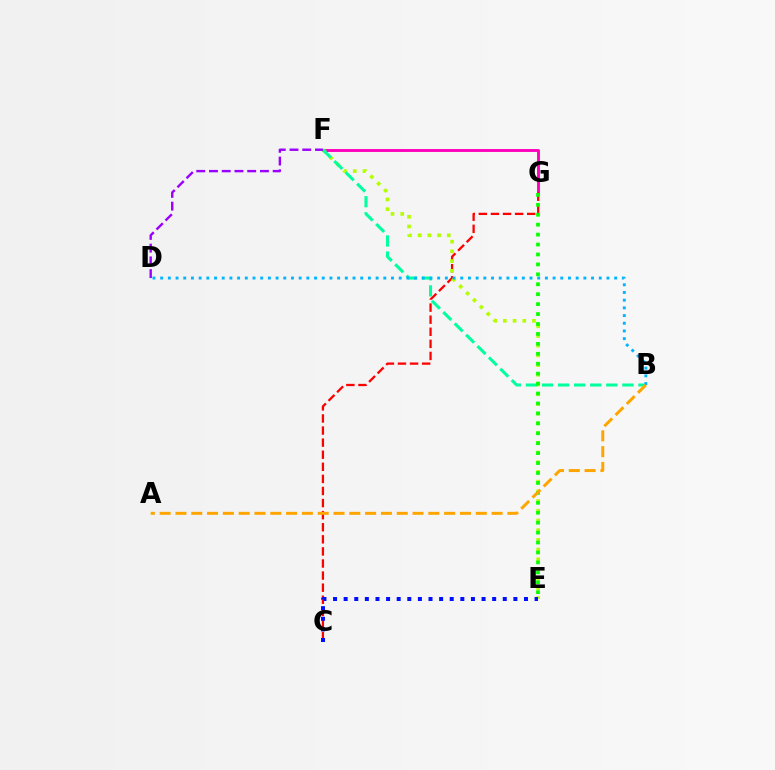{('F', 'G'): [{'color': '#ff00bd', 'line_style': 'solid', 'thickness': 2.09}], ('C', 'G'): [{'color': '#ff0000', 'line_style': 'dashed', 'thickness': 1.64}], ('E', 'F'): [{'color': '#b3ff00', 'line_style': 'dotted', 'thickness': 2.64}], ('B', 'F'): [{'color': '#00ff9d', 'line_style': 'dashed', 'thickness': 2.18}], ('B', 'D'): [{'color': '#00b5ff', 'line_style': 'dotted', 'thickness': 2.09}], ('C', 'E'): [{'color': '#0010ff', 'line_style': 'dotted', 'thickness': 2.88}], ('E', 'G'): [{'color': '#08ff00', 'line_style': 'dotted', 'thickness': 2.7}], ('D', 'F'): [{'color': '#9b00ff', 'line_style': 'dashed', 'thickness': 1.73}], ('A', 'B'): [{'color': '#ffa500', 'line_style': 'dashed', 'thickness': 2.15}]}